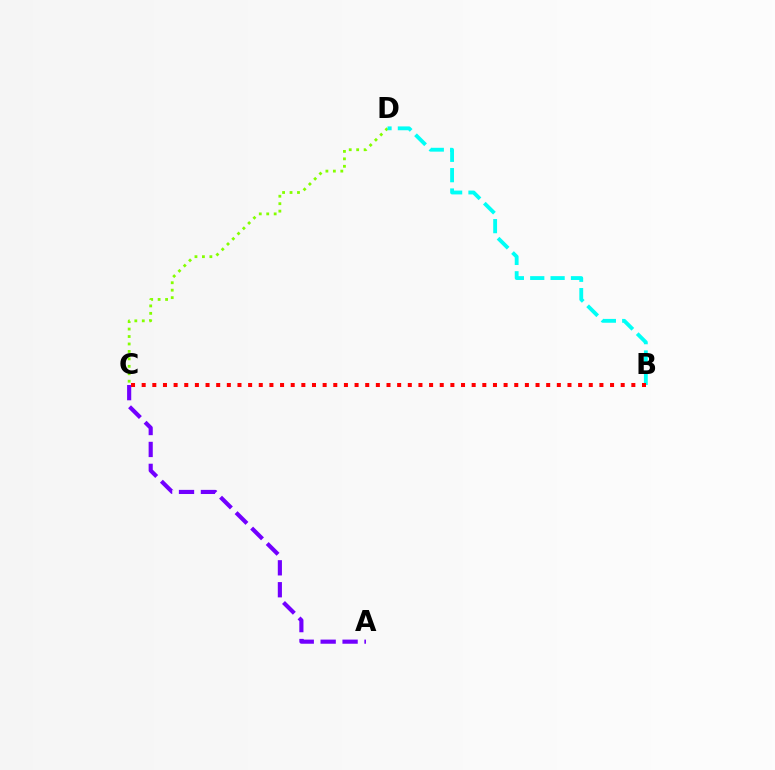{('C', 'D'): [{'color': '#84ff00', 'line_style': 'dotted', 'thickness': 2.02}], ('B', 'D'): [{'color': '#00fff6', 'line_style': 'dashed', 'thickness': 2.77}], ('A', 'C'): [{'color': '#7200ff', 'line_style': 'dashed', 'thickness': 2.98}], ('B', 'C'): [{'color': '#ff0000', 'line_style': 'dotted', 'thickness': 2.89}]}